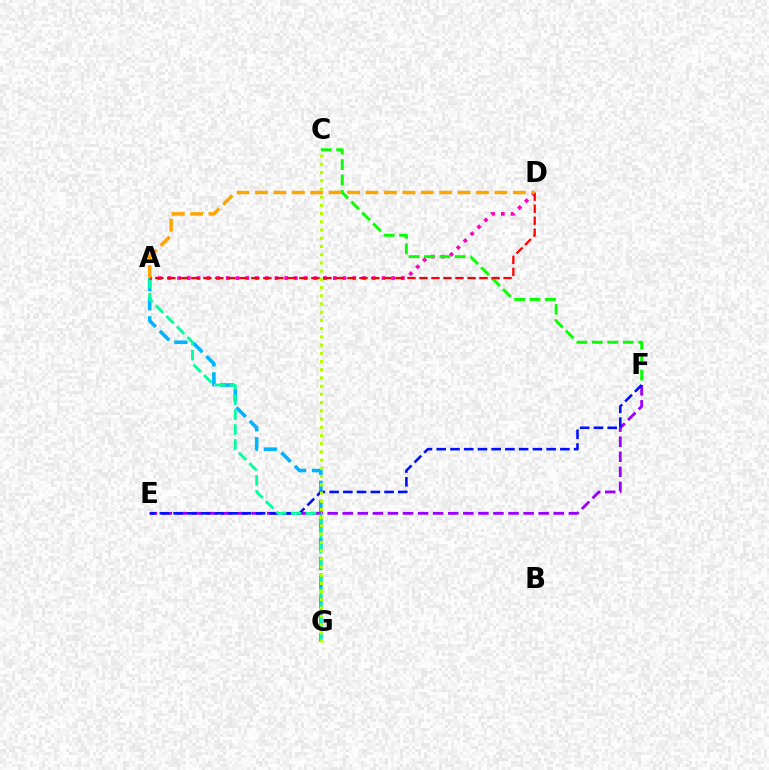{('A', 'G'): [{'color': '#00b5ff', 'line_style': 'dashed', 'thickness': 2.59}, {'color': '#00ff9d', 'line_style': 'dashed', 'thickness': 2.03}], ('E', 'F'): [{'color': '#9b00ff', 'line_style': 'dashed', 'thickness': 2.05}, {'color': '#0010ff', 'line_style': 'dashed', 'thickness': 1.87}], ('C', 'G'): [{'color': '#b3ff00', 'line_style': 'dotted', 'thickness': 2.23}], ('A', 'D'): [{'color': '#ff00bd', 'line_style': 'dotted', 'thickness': 2.64}, {'color': '#ff0000', 'line_style': 'dashed', 'thickness': 1.63}, {'color': '#ffa500', 'line_style': 'dashed', 'thickness': 2.5}], ('C', 'F'): [{'color': '#08ff00', 'line_style': 'dashed', 'thickness': 2.1}]}